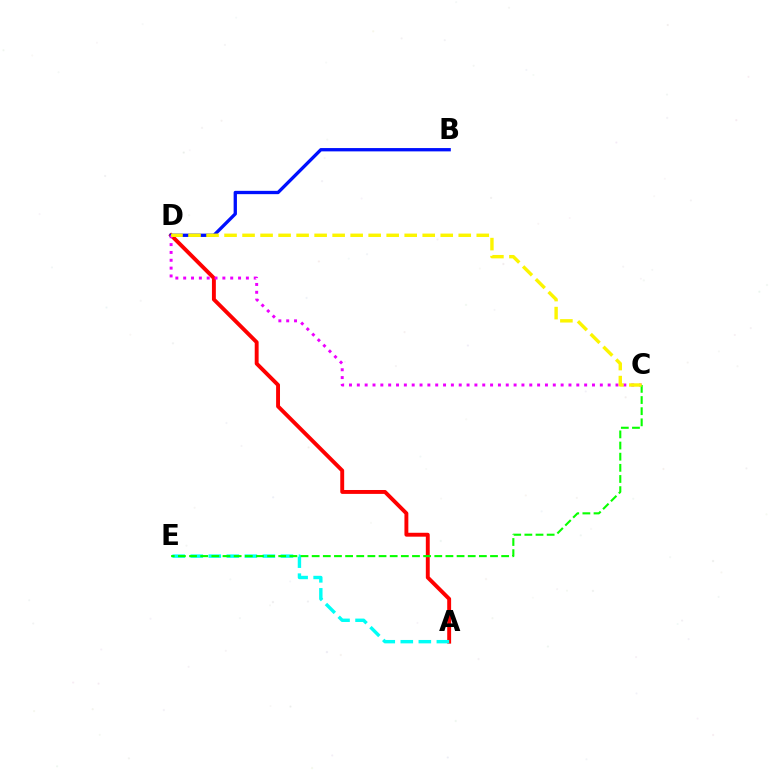{('A', 'D'): [{'color': '#ff0000', 'line_style': 'solid', 'thickness': 2.81}], ('B', 'D'): [{'color': '#0010ff', 'line_style': 'solid', 'thickness': 2.38}], ('A', 'E'): [{'color': '#00fff6', 'line_style': 'dashed', 'thickness': 2.45}], ('C', 'D'): [{'color': '#ee00ff', 'line_style': 'dotted', 'thickness': 2.13}, {'color': '#fcf500', 'line_style': 'dashed', 'thickness': 2.45}], ('C', 'E'): [{'color': '#08ff00', 'line_style': 'dashed', 'thickness': 1.51}]}